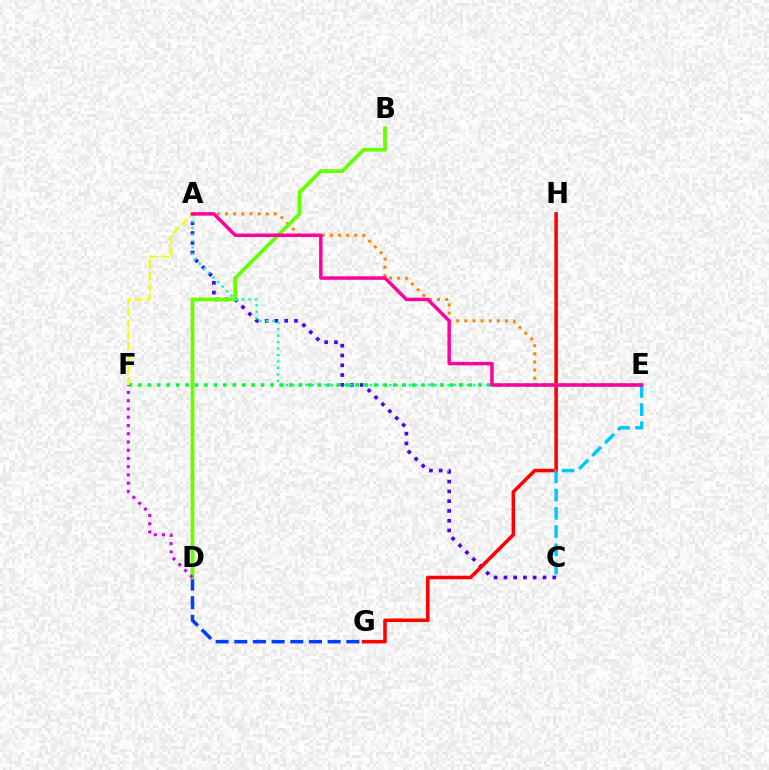{('A', 'E'): [{'color': '#ff8800', 'line_style': 'dotted', 'thickness': 2.21}, {'color': '#00ffaf', 'line_style': 'dotted', 'thickness': 1.76}, {'color': '#ff00a0', 'line_style': 'solid', 'thickness': 2.5}], ('D', 'G'): [{'color': '#003fff', 'line_style': 'dashed', 'thickness': 2.54}], ('A', 'C'): [{'color': '#4f00ff', 'line_style': 'dotted', 'thickness': 2.66}], ('B', 'D'): [{'color': '#66ff00', 'line_style': 'solid', 'thickness': 2.7}], ('G', 'H'): [{'color': '#ff0000', 'line_style': 'solid', 'thickness': 2.55}], ('E', 'F'): [{'color': '#00ff27', 'line_style': 'dotted', 'thickness': 2.57}], ('A', 'F'): [{'color': '#eeff00', 'line_style': 'dashed', 'thickness': 1.56}], ('D', 'F'): [{'color': '#d600ff', 'line_style': 'dotted', 'thickness': 2.24}], ('C', 'E'): [{'color': '#00c7ff', 'line_style': 'dashed', 'thickness': 2.48}]}